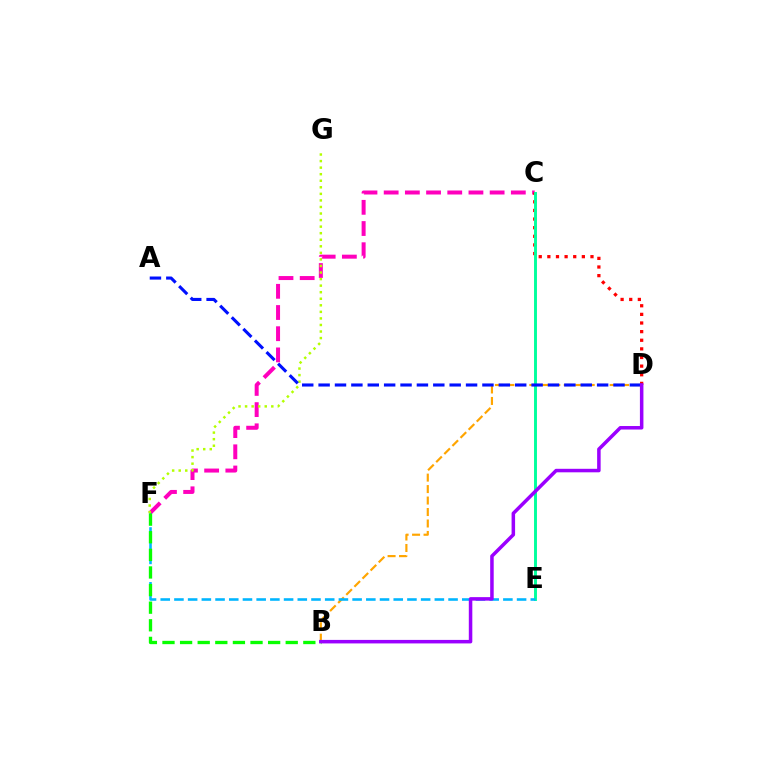{('C', 'F'): [{'color': '#ff00bd', 'line_style': 'dashed', 'thickness': 2.88}], ('B', 'D'): [{'color': '#ffa500', 'line_style': 'dashed', 'thickness': 1.56}, {'color': '#9b00ff', 'line_style': 'solid', 'thickness': 2.53}], ('F', 'G'): [{'color': '#b3ff00', 'line_style': 'dotted', 'thickness': 1.78}], ('C', 'D'): [{'color': '#ff0000', 'line_style': 'dotted', 'thickness': 2.34}], ('C', 'E'): [{'color': '#00ff9d', 'line_style': 'solid', 'thickness': 2.1}], ('A', 'D'): [{'color': '#0010ff', 'line_style': 'dashed', 'thickness': 2.23}], ('E', 'F'): [{'color': '#00b5ff', 'line_style': 'dashed', 'thickness': 1.86}], ('B', 'F'): [{'color': '#08ff00', 'line_style': 'dashed', 'thickness': 2.39}]}